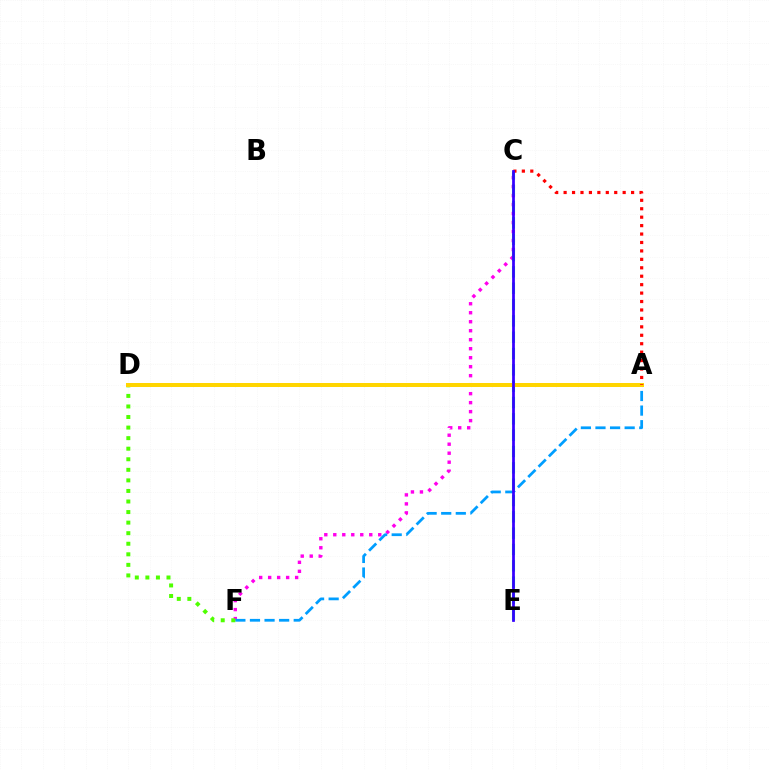{('C', 'F'): [{'color': '#ff00ed', 'line_style': 'dotted', 'thickness': 2.44}], ('A', 'F'): [{'color': '#009eff', 'line_style': 'dashed', 'thickness': 1.98}], ('D', 'F'): [{'color': '#4fff00', 'line_style': 'dotted', 'thickness': 2.87}], ('C', 'E'): [{'color': '#00ff86', 'line_style': 'dashed', 'thickness': 2.22}, {'color': '#3700ff', 'line_style': 'solid', 'thickness': 1.98}], ('A', 'D'): [{'color': '#ffd500', 'line_style': 'solid', 'thickness': 2.88}], ('A', 'C'): [{'color': '#ff0000', 'line_style': 'dotted', 'thickness': 2.29}]}